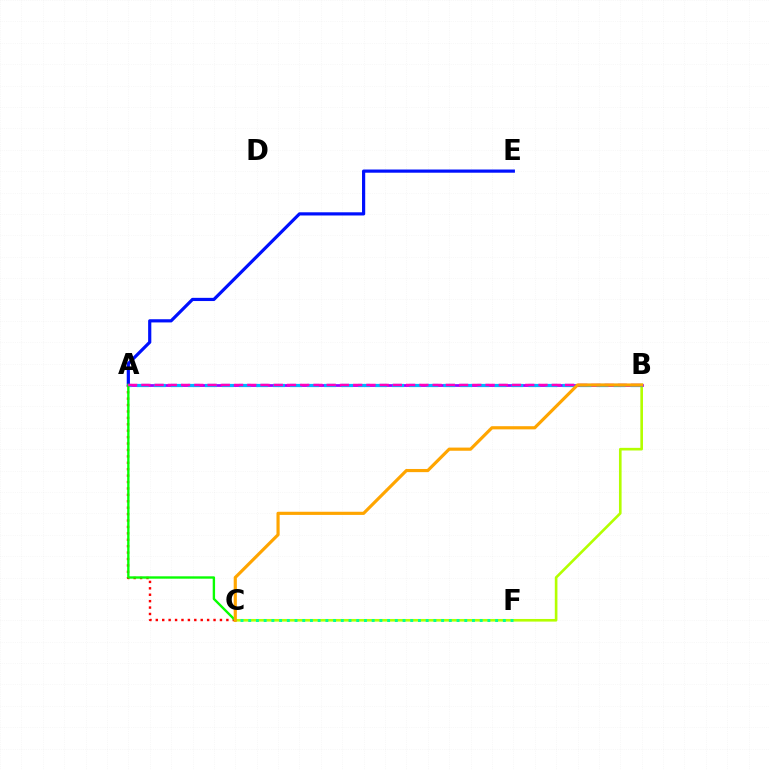{('B', 'C'): [{'color': '#b3ff00', 'line_style': 'solid', 'thickness': 1.89}, {'color': '#ffa500', 'line_style': 'solid', 'thickness': 2.27}], ('A', 'C'): [{'color': '#ff0000', 'line_style': 'dotted', 'thickness': 1.74}, {'color': '#08ff00', 'line_style': 'solid', 'thickness': 1.71}], ('A', 'B'): [{'color': '#9b00ff', 'line_style': 'solid', 'thickness': 1.98}, {'color': '#00b5ff', 'line_style': 'dashed', 'thickness': 2.31}, {'color': '#ff00bd', 'line_style': 'dashed', 'thickness': 1.8}], ('A', 'E'): [{'color': '#0010ff', 'line_style': 'solid', 'thickness': 2.3}], ('C', 'F'): [{'color': '#00ff9d', 'line_style': 'dotted', 'thickness': 2.1}]}